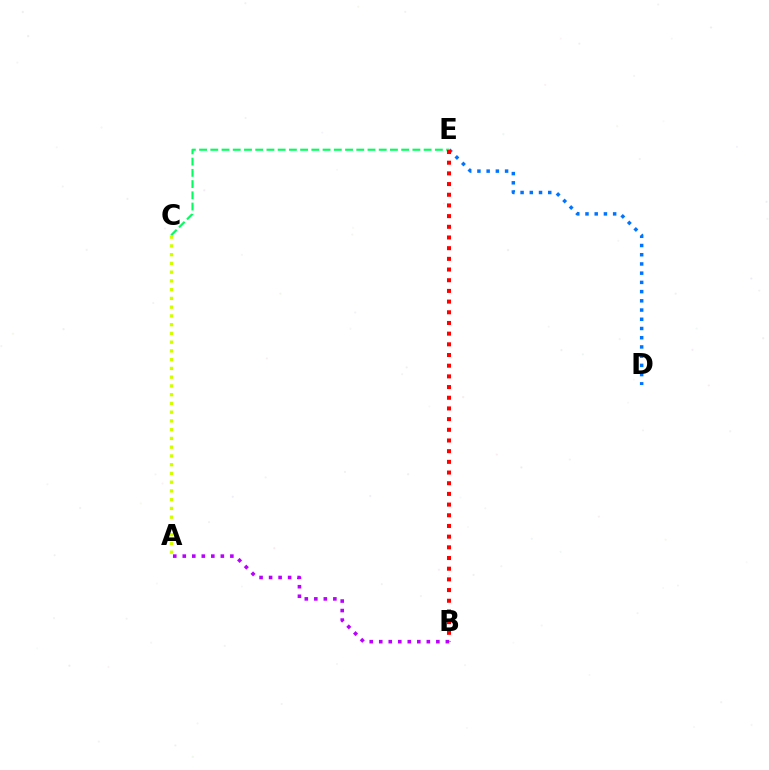{('A', 'B'): [{'color': '#b900ff', 'line_style': 'dotted', 'thickness': 2.59}], ('D', 'E'): [{'color': '#0074ff', 'line_style': 'dotted', 'thickness': 2.51}], ('C', 'E'): [{'color': '#00ff5c', 'line_style': 'dashed', 'thickness': 1.53}], ('A', 'C'): [{'color': '#d1ff00', 'line_style': 'dotted', 'thickness': 2.38}], ('B', 'E'): [{'color': '#ff0000', 'line_style': 'dotted', 'thickness': 2.9}]}